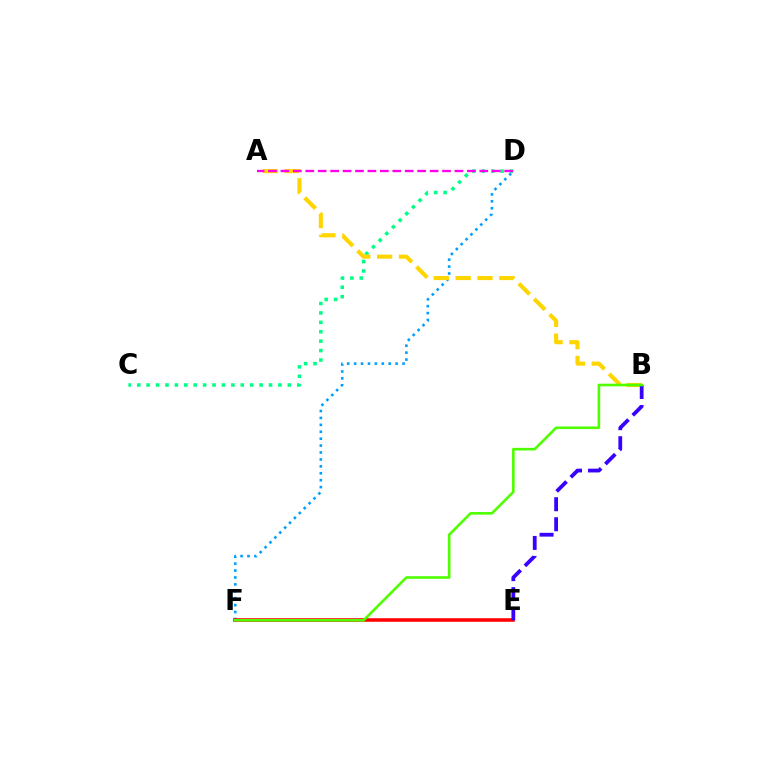{('C', 'D'): [{'color': '#00ff86', 'line_style': 'dotted', 'thickness': 2.56}], ('D', 'F'): [{'color': '#009eff', 'line_style': 'dotted', 'thickness': 1.88}], ('E', 'F'): [{'color': '#ff0000', 'line_style': 'solid', 'thickness': 2.56}], ('A', 'B'): [{'color': '#ffd500', 'line_style': 'dashed', 'thickness': 2.97}], ('B', 'E'): [{'color': '#3700ff', 'line_style': 'dashed', 'thickness': 2.72}], ('B', 'F'): [{'color': '#4fff00', 'line_style': 'solid', 'thickness': 1.88}], ('A', 'D'): [{'color': '#ff00ed', 'line_style': 'dashed', 'thickness': 1.69}]}